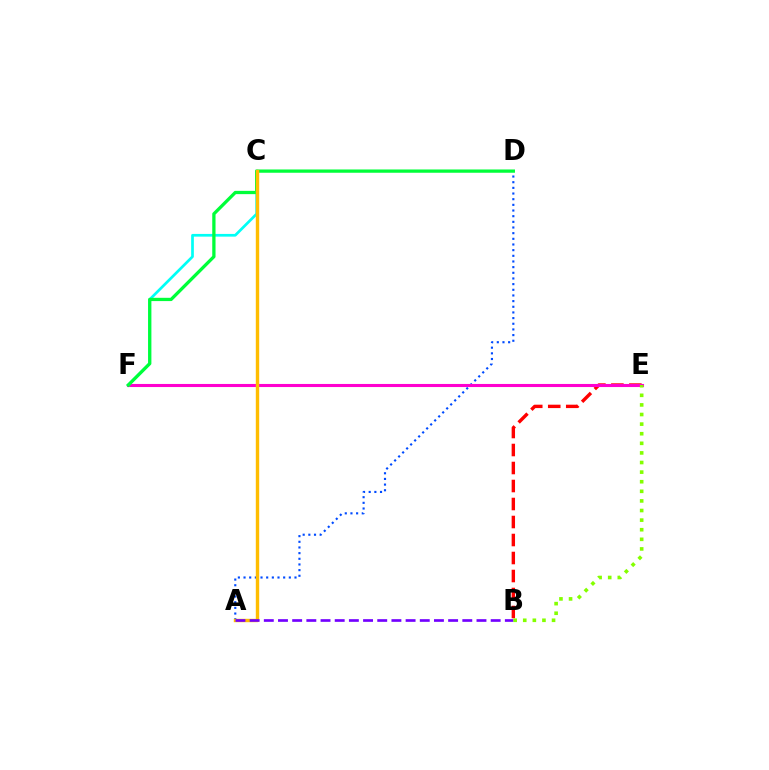{('A', 'D'): [{'color': '#004bff', 'line_style': 'dotted', 'thickness': 1.54}], ('B', 'E'): [{'color': '#ff0000', 'line_style': 'dashed', 'thickness': 2.45}, {'color': '#84ff00', 'line_style': 'dotted', 'thickness': 2.61}], ('E', 'F'): [{'color': '#ff00cf', 'line_style': 'solid', 'thickness': 2.22}], ('C', 'F'): [{'color': '#00fff6', 'line_style': 'solid', 'thickness': 1.95}], ('D', 'F'): [{'color': '#00ff39', 'line_style': 'solid', 'thickness': 2.36}], ('A', 'C'): [{'color': '#ffbd00', 'line_style': 'solid', 'thickness': 2.45}], ('A', 'B'): [{'color': '#7200ff', 'line_style': 'dashed', 'thickness': 1.93}]}